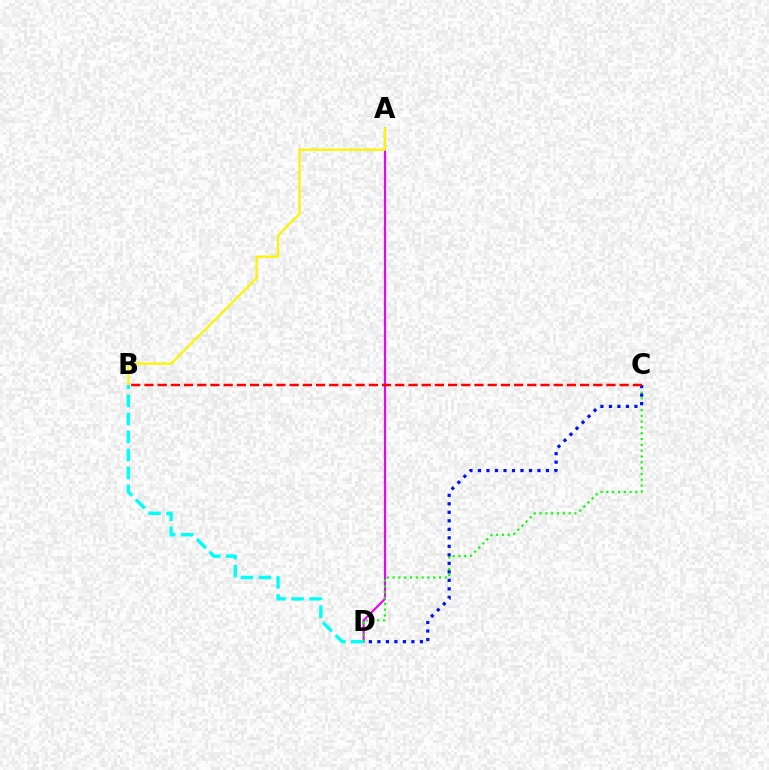{('A', 'D'): [{'color': '#ee00ff', 'line_style': 'solid', 'thickness': 1.54}], ('A', 'B'): [{'color': '#fcf500', 'line_style': 'solid', 'thickness': 1.62}], ('C', 'D'): [{'color': '#08ff00', 'line_style': 'dotted', 'thickness': 1.58}, {'color': '#0010ff', 'line_style': 'dotted', 'thickness': 2.31}], ('B', 'D'): [{'color': '#00fff6', 'line_style': 'dashed', 'thickness': 2.45}], ('B', 'C'): [{'color': '#ff0000', 'line_style': 'dashed', 'thickness': 1.79}]}